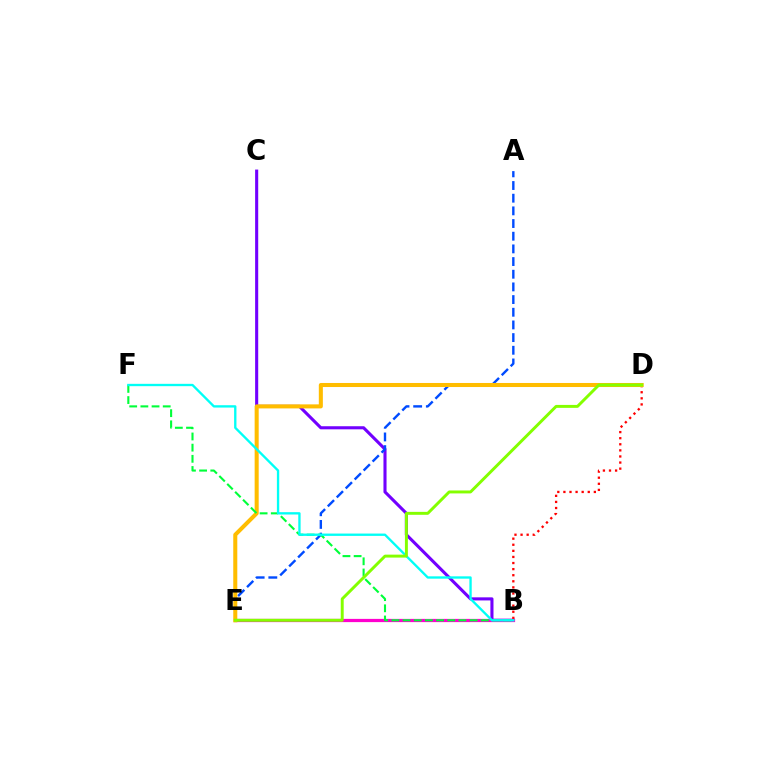{('B', 'C'): [{'color': '#7200ff', 'line_style': 'solid', 'thickness': 2.22}], ('B', 'D'): [{'color': '#ff0000', 'line_style': 'dotted', 'thickness': 1.65}], ('A', 'E'): [{'color': '#004bff', 'line_style': 'dashed', 'thickness': 1.72}], ('B', 'E'): [{'color': '#ff00cf', 'line_style': 'solid', 'thickness': 2.33}], ('D', 'E'): [{'color': '#ffbd00', 'line_style': 'solid', 'thickness': 2.91}, {'color': '#84ff00', 'line_style': 'solid', 'thickness': 2.12}], ('B', 'F'): [{'color': '#00ff39', 'line_style': 'dashed', 'thickness': 1.52}, {'color': '#00fff6', 'line_style': 'solid', 'thickness': 1.68}]}